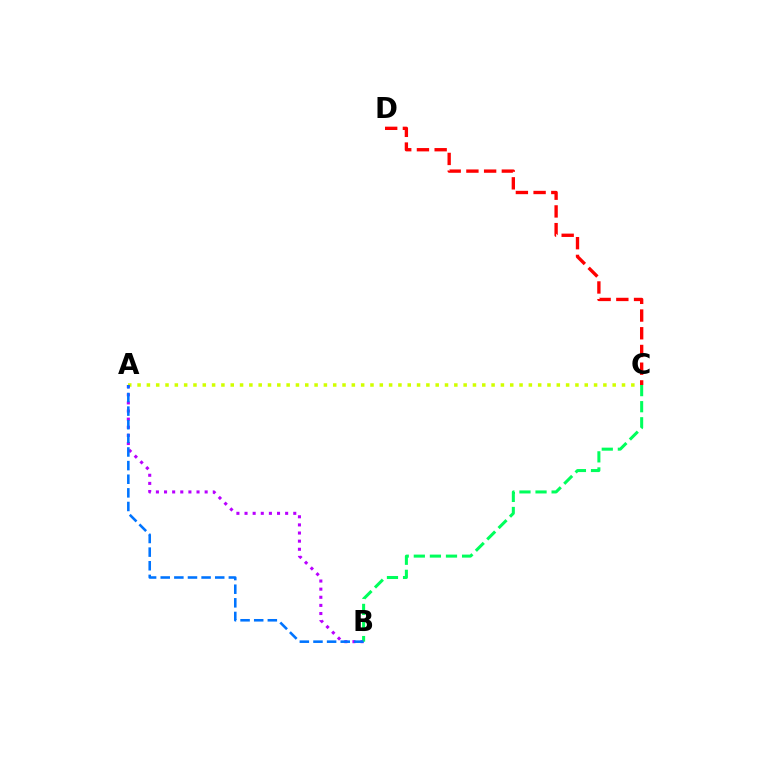{('A', 'C'): [{'color': '#d1ff00', 'line_style': 'dotted', 'thickness': 2.53}], ('A', 'B'): [{'color': '#b900ff', 'line_style': 'dotted', 'thickness': 2.21}, {'color': '#0074ff', 'line_style': 'dashed', 'thickness': 1.85}], ('B', 'C'): [{'color': '#00ff5c', 'line_style': 'dashed', 'thickness': 2.18}], ('C', 'D'): [{'color': '#ff0000', 'line_style': 'dashed', 'thickness': 2.41}]}